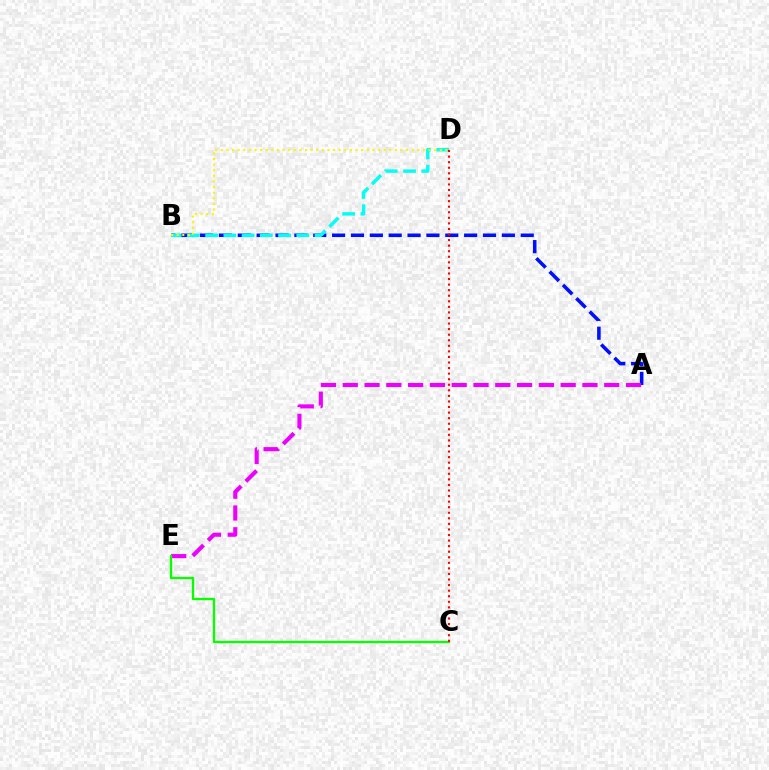{('A', 'B'): [{'color': '#0010ff', 'line_style': 'dashed', 'thickness': 2.56}], ('B', 'D'): [{'color': '#00fff6', 'line_style': 'dashed', 'thickness': 2.48}, {'color': '#fcf500', 'line_style': 'dotted', 'thickness': 1.53}], ('A', 'E'): [{'color': '#ee00ff', 'line_style': 'dashed', 'thickness': 2.96}], ('C', 'E'): [{'color': '#08ff00', 'line_style': 'solid', 'thickness': 1.66}], ('C', 'D'): [{'color': '#ff0000', 'line_style': 'dotted', 'thickness': 1.51}]}